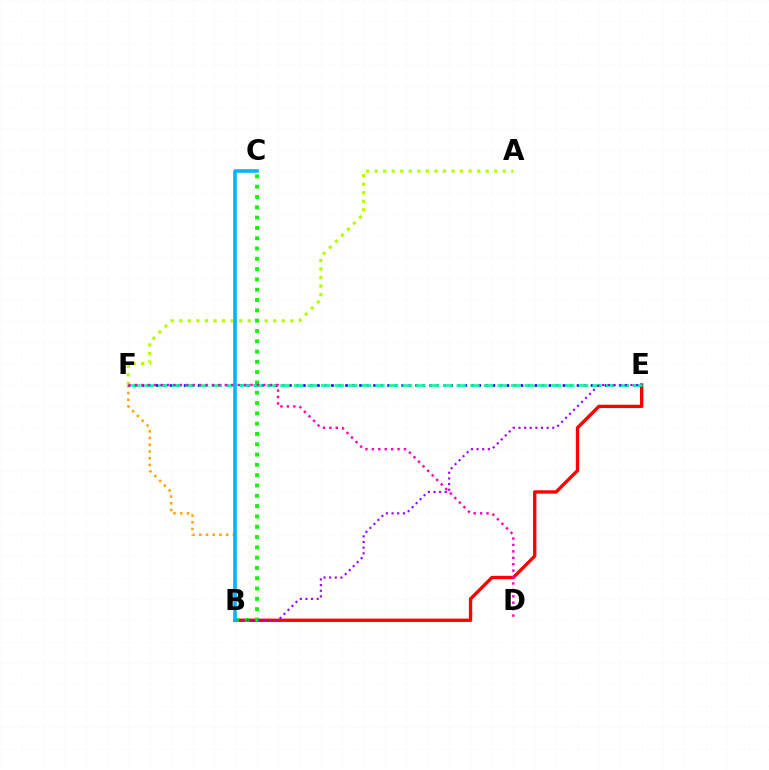{('B', 'E'): [{'color': '#ff0000', 'line_style': 'solid', 'thickness': 2.41}, {'color': '#9b00ff', 'line_style': 'dotted', 'thickness': 1.53}], ('B', 'F'): [{'color': '#ffa500', 'line_style': 'dotted', 'thickness': 1.83}], ('E', 'F'): [{'color': '#0010ff', 'line_style': 'dotted', 'thickness': 1.91}, {'color': '#00ff9d', 'line_style': 'dashed', 'thickness': 1.84}], ('A', 'F'): [{'color': '#b3ff00', 'line_style': 'dotted', 'thickness': 2.32}], ('B', 'C'): [{'color': '#08ff00', 'line_style': 'dotted', 'thickness': 2.8}, {'color': '#00b5ff', 'line_style': 'solid', 'thickness': 2.58}], ('D', 'F'): [{'color': '#ff00bd', 'line_style': 'dotted', 'thickness': 1.74}]}